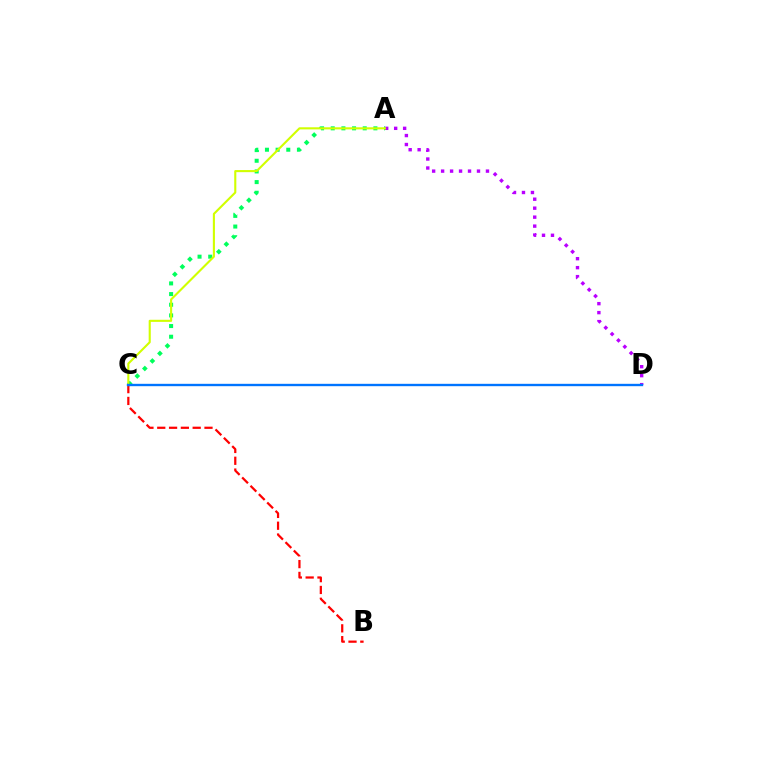{('A', 'C'): [{'color': '#00ff5c', 'line_style': 'dotted', 'thickness': 2.9}, {'color': '#d1ff00', 'line_style': 'solid', 'thickness': 1.52}], ('A', 'D'): [{'color': '#b900ff', 'line_style': 'dotted', 'thickness': 2.44}], ('B', 'C'): [{'color': '#ff0000', 'line_style': 'dashed', 'thickness': 1.6}], ('C', 'D'): [{'color': '#0074ff', 'line_style': 'solid', 'thickness': 1.71}]}